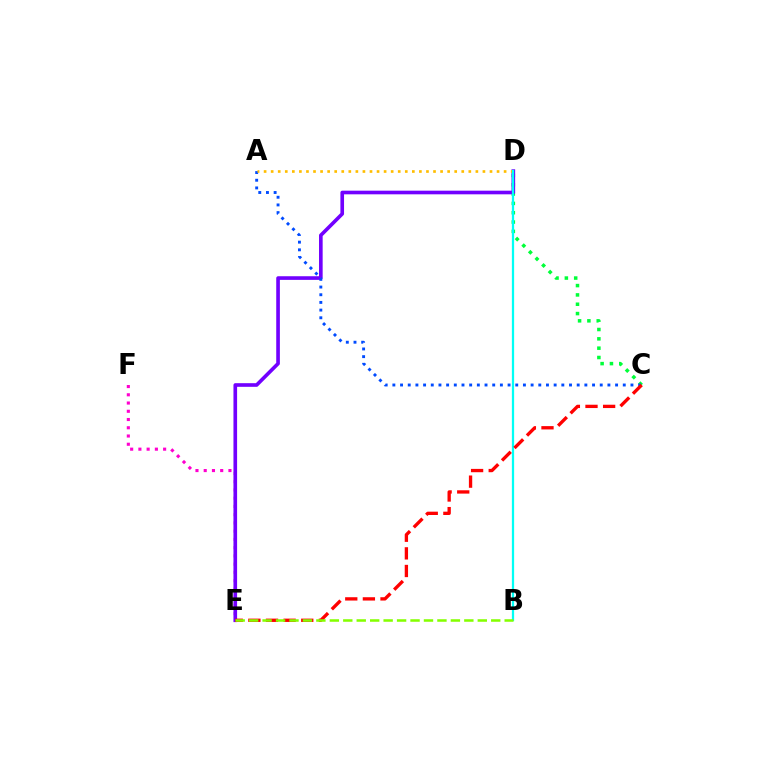{('E', 'F'): [{'color': '#ff00cf', 'line_style': 'dotted', 'thickness': 2.24}], ('C', 'D'): [{'color': '#00ff39', 'line_style': 'dotted', 'thickness': 2.54}], ('D', 'E'): [{'color': '#7200ff', 'line_style': 'solid', 'thickness': 2.62}], ('A', 'C'): [{'color': '#004bff', 'line_style': 'dotted', 'thickness': 2.09}], ('A', 'D'): [{'color': '#ffbd00', 'line_style': 'dotted', 'thickness': 1.92}], ('B', 'D'): [{'color': '#00fff6', 'line_style': 'solid', 'thickness': 1.62}], ('C', 'E'): [{'color': '#ff0000', 'line_style': 'dashed', 'thickness': 2.39}], ('B', 'E'): [{'color': '#84ff00', 'line_style': 'dashed', 'thickness': 1.83}]}